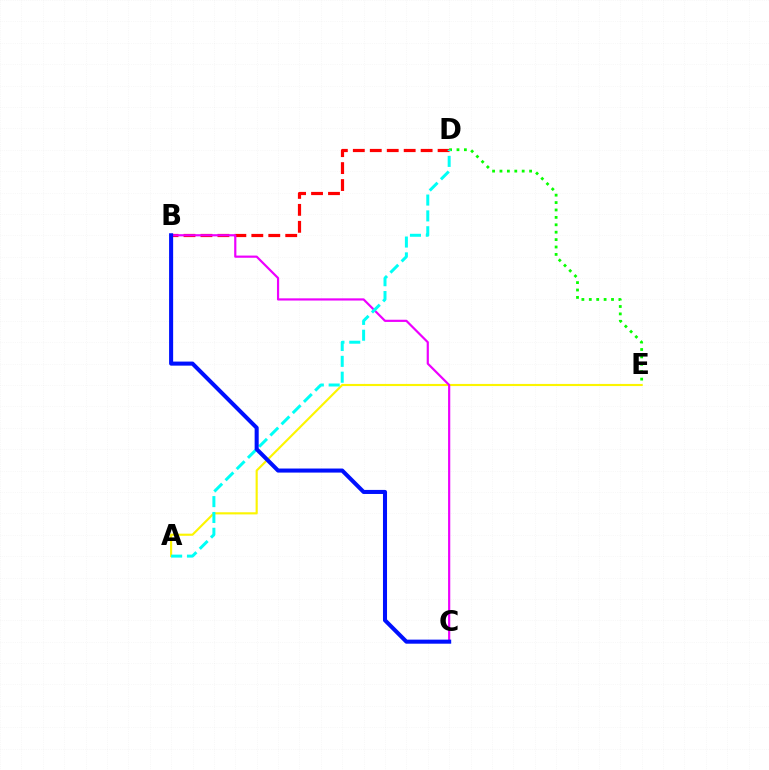{('B', 'D'): [{'color': '#ff0000', 'line_style': 'dashed', 'thickness': 2.3}], ('D', 'E'): [{'color': '#08ff00', 'line_style': 'dotted', 'thickness': 2.01}], ('A', 'E'): [{'color': '#fcf500', 'line_style': 'solid', 'thickness': 1.54}], ('B', 'C'): [{'color': '#ee00ff', 'line_style': 'solid', 'thickness': 1.58}, {'color': '#0010ff', 'line_style': 'solid', 'thickness': 2.92}], ('A', 'D'): [{'color': '#00fff6', 'line_style': 'dashed', 'thickness': 2.15}]}